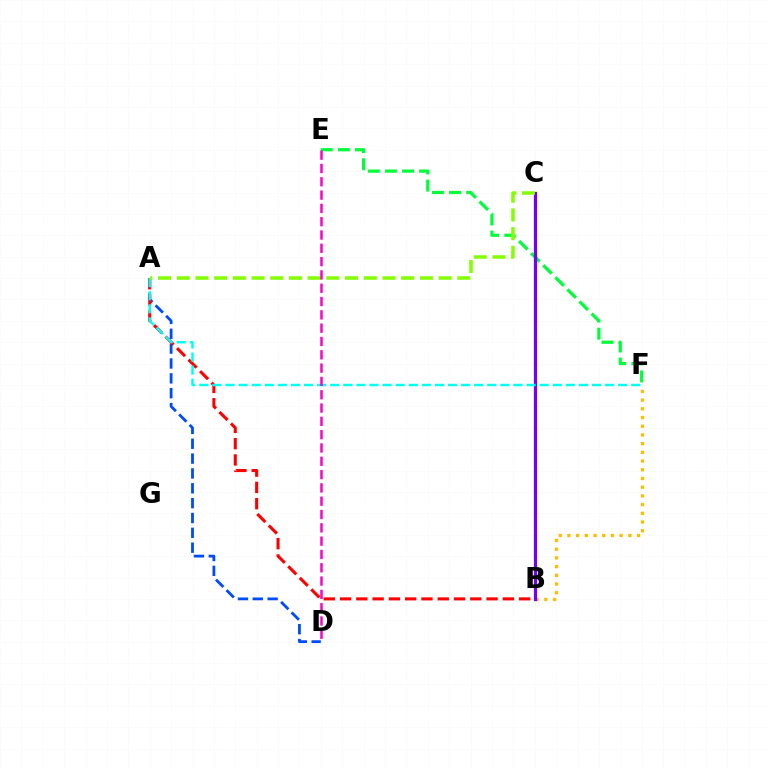{('A', 'D'): [{'color': '#004bff', 'line_style': 'dashed', 'thickness': 2.02}], ('B', 'F'): [{'color': '#ffbd00', 'line_style': 'dotted', 'thickness': 2.37}], ('A', 'B'): [{'color': '#ff0000', 'line_style': 'dashed', 'thickness': 2.21}], ('E', 'F'): [{'color': '#00ff39', 'line_style': 'dashed', 'thickness': 2.32}], ('B', 'C'): [{'color': '#7200ff', 'line_style': 'solid', 'thickness': 2.32}], ('A', 'F'): [{'color': '#00fff6', 'line_style': 'dashed', 'thickness': 1.78}], ('A', 'C'): [{'color': '#84ff00', 'line_style': 'dashed', 'thickness': 2.54}], ('D', 'E'): [{'color': '#ff00cf', 'line_style': 'dashed', 'thickness': 1.81}]}